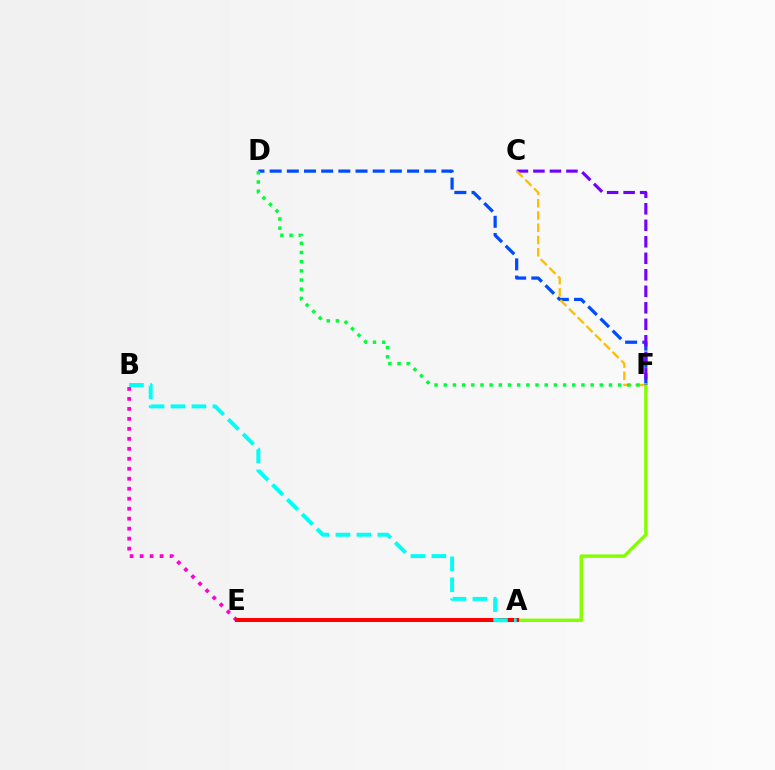{('D', 'F'): [{'color': '#004bff', 'line_style': 'dashed', 'thickness': 2.33}, {'color': '#00ff39', 'line_style': 'dotted', 'thickness': 2.49}], ('A', 'F'): [{'color': '#84ff00', 'line_style': 'solid', 'thickness': 2.45}], ('C', 'F'): [{'color': '#7200ff', 'line_style': 'dashed', 'thickness': 2.24}, {'color': '#ffbd00', 'line_style': 'dashed', 'thickness': 1.67}], ('B', 'E'): [{'color': '#ff00cf', 'line_style': 'dotted', 'thickness': 2.71}], ('A', 'E'): [{'color': '#ff0000', 'line_style': 'solid', 'thickness': 2.89}], ('A', 'B'): [{'color': '#00fff6', 'line_style': 'dashed', 'thickness': 2.85}]}